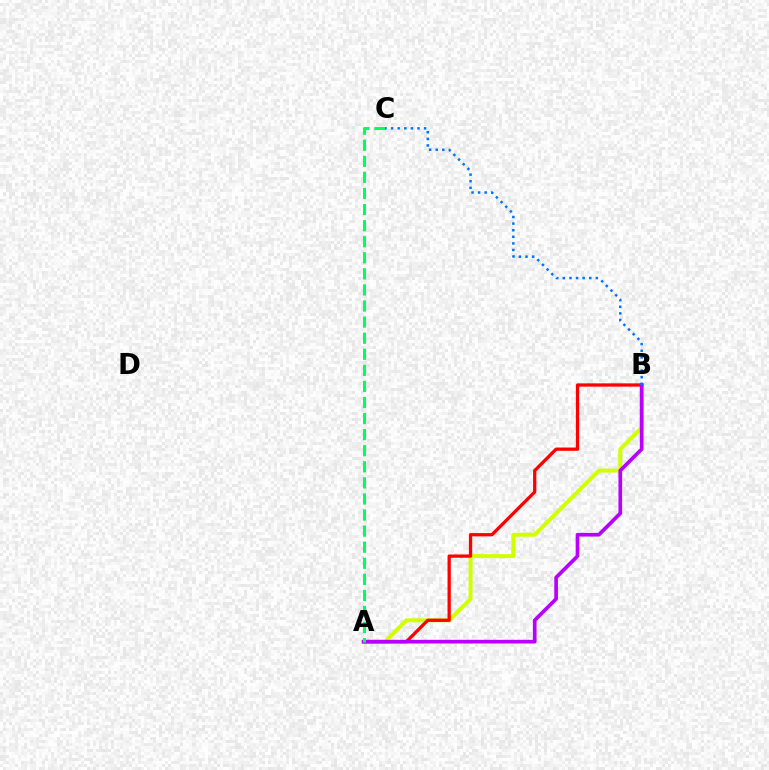{('A', 'B'): [{'color': '#d1ff00', 'line_style': 'solid', 'thickness': 2.85}, {'color': '#ff0000', 'line_style': 'solid', 'thickness': 2.36}, {'color': '#b900ff', 'line_style': 'solid', 'thickness': 2.65}], ('A', 'C'): [{'color': '#00ff5c', 'line_style': 'dashed', 'thickness': 2.18}], ('B', 'C'): [{'color': '#0074ff', 'line_style': 'dotted', 'thickness': 1.79}]}